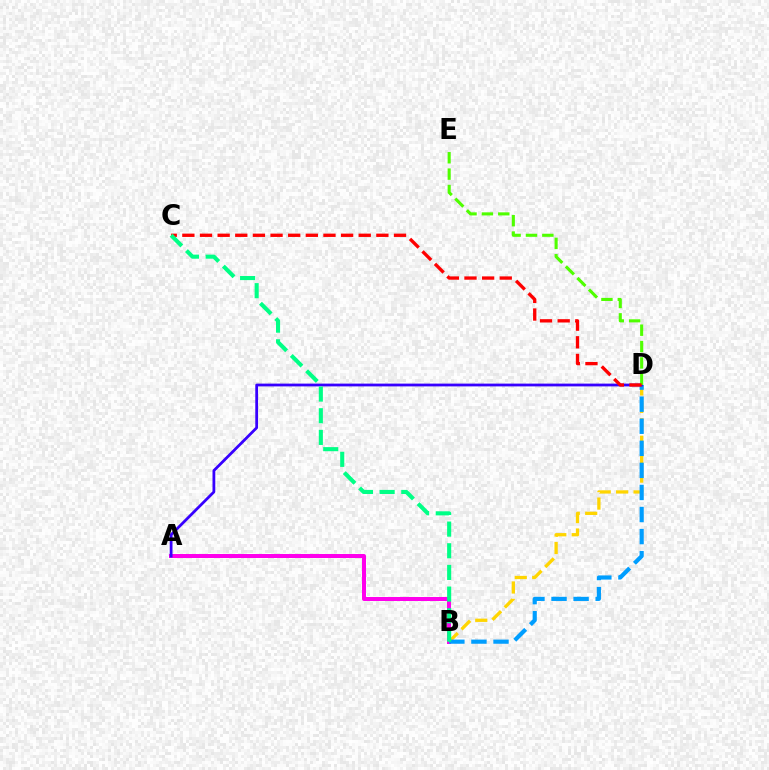{('A', 'B'): [{'color': '#ff00ed', 'line_style': 'solid', 'thickness': 2.88}], ('B', 'D'): [{'color': '#ffd500', 'line_style': 'dashed', 'thickness': 2.37}, {'color': '#009eff', 'line_style': 'dashed', 'thickness': 3.0}], ('A', 'D'): [{'color': '#3700ff', 'line_style': 'solid', 'thickness': 2.0}], ('D', 'E'): [{'color': '#4fff00', 'line_style': 'dashed', 'thickness': 2.22}], ('C', 'D'): [{'color': '#ff0000', 'line_style': 'dashed', 'thickness': 2.4}], ('B', 'C'): [{'color': '#00ff86', 'line_style': 'dashed', 'thickness': 2.94}]}